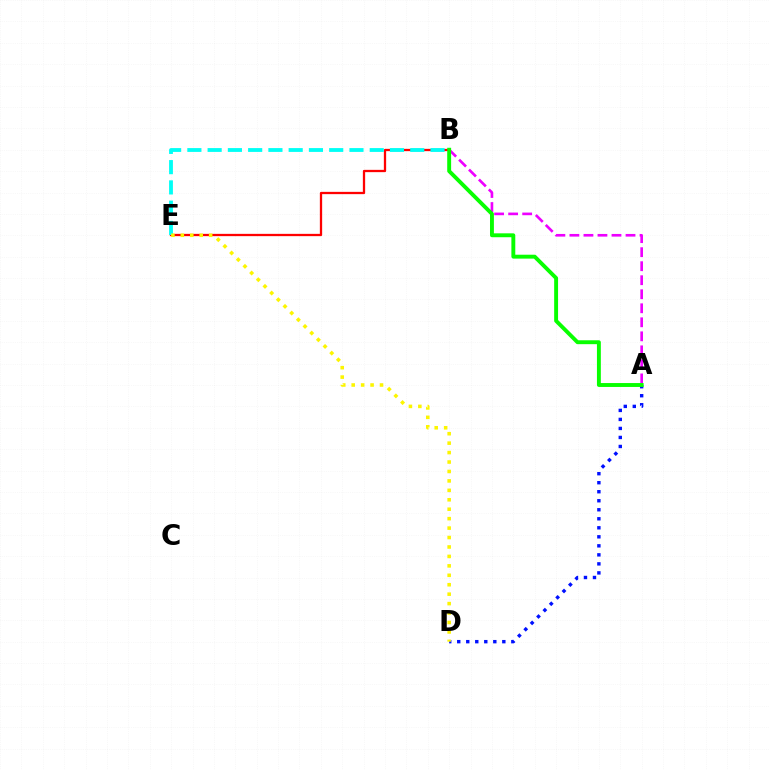{('A', 'D'): [{'color': '#0010ff', 'line_style': 'dotted', 'thickness': 2.45}], ('B', 'E'): [{'color': '#ff0000', 'line_style': 'solid', 'thickness': 1.65}, {'color': '#00fff6', 'line_style': 'dashed', 'thickness': 2.75}], ('A', 'B'): [{'color': '#ee00ff', 'line_style': 'dashed', 'thickness': 1.91}, {'color': '#08ff00', 'line_style': 'solid', 'thickness': 2.81}], ('D', 'E'): [{'color': '#fcf500', 'line_style': 'dotted', 'thickness': 2.56}]}